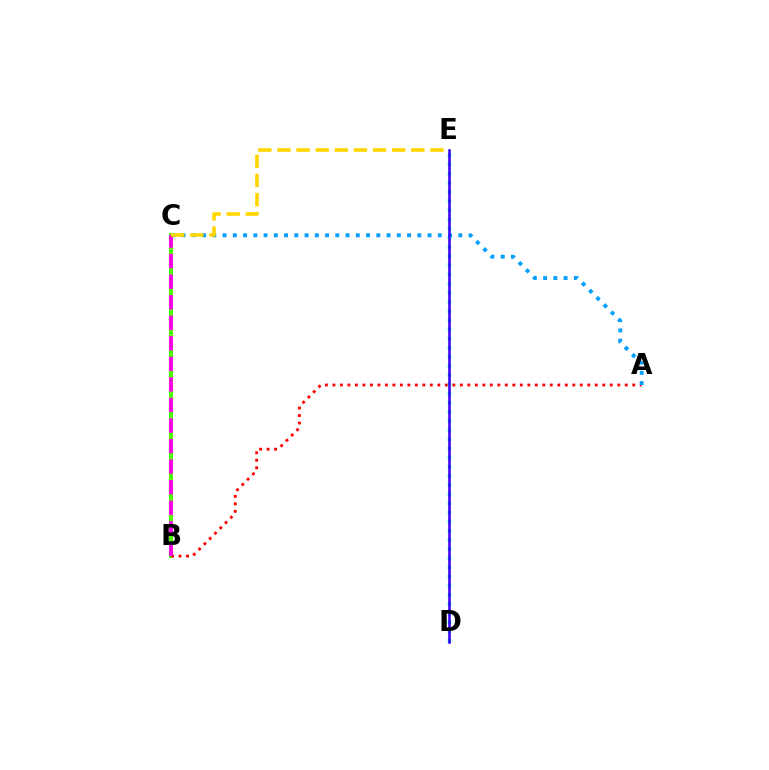{('B', 'C'): [{'color': '#4fff00', 'line_style': 'solid', 'thickness': 2.96}, {'color': '#ff00ed', 'line_style': 'dashed', 'thickness': 2.79}], ('A', 'B'): [{'color': '#ff0000', 'line_style': 'dotted', 'thickness': 2.04}], ('A', 'C'): [{'color': '#009eff', 'line_style': 'dotted', 'thickness': 2.78}], ('D', 'E'): [{'color': '#00ff86', 'line_style': 'dotted', 'thickness': 2.49}, {'color': '#3700ff', 'line_style': 'solid', 'thickness': 1.86}], ('C', 'E'): [{'color': '#ffd500', 'line_style': 'dashed', 'thickness': 2.6}]}